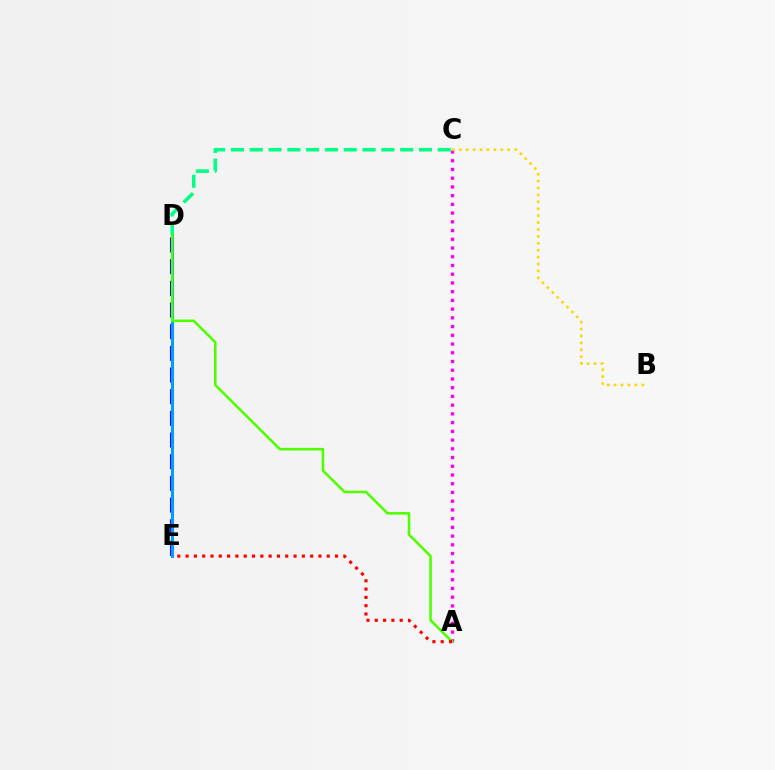{('A', 'C'): [{'color': '#ff00ed', 'line_style': 'dotted', 'thickness': 2.37}], ('C', 'D'): [{'color': '#00ff86', 'line_style': 'dashed', 'thickness': 2.55}], ('D', 'E'): [{'color': '#3700ff', 'line_style': 'dashed', 'thickness': 2.94}, {'color': '#009eff', 'line_style': 'solid', 'thickness': 2.16}], ('A', 'D'): [{'color': '#4fff00', 'line_style': 'solid', 'thickness': 1.84}], ('B', 'C'): [{'color': '#ffd500', 'line_style': 'dotted', 'thickness': 1.88}], ('A', 'E'): [{'color': '#ff0000', 'line_style': 'dotted', 'thickness': 2.26}]}